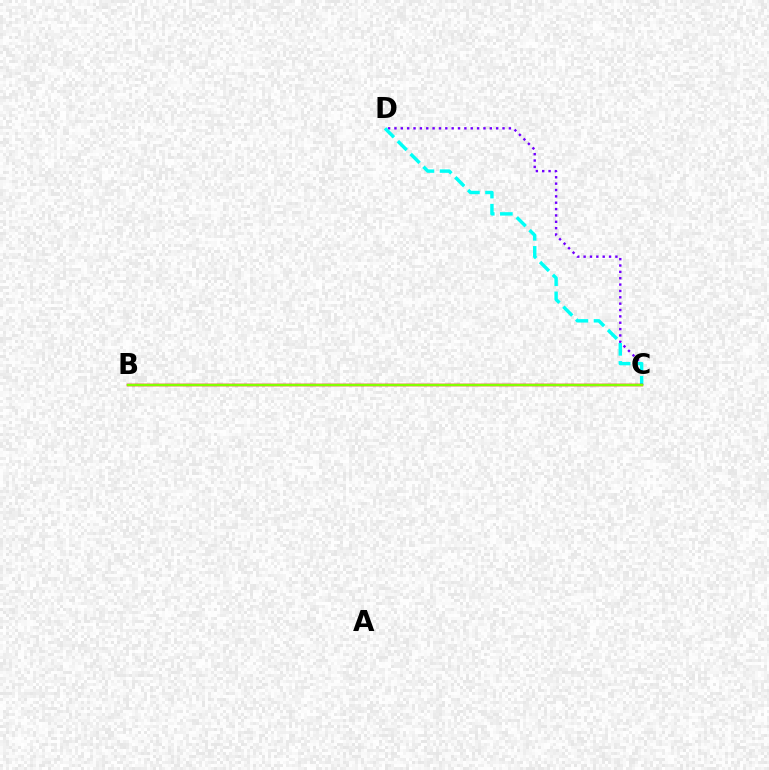{('C', 'D'): [{'color': '#7200ff', 'line_style': 'dotted', 'thickness': 1.73}, {'color': '#00fff6', 'line_style': 'dashed', 'thickness': 2.46}], ('B', 'C'): [{'color': '#ff0000', 'line_style': 'solid', 'thickness': 1.79}, {'color': '#84ff00', 'line_style': 'solid', 'thickness': 1.67}]}